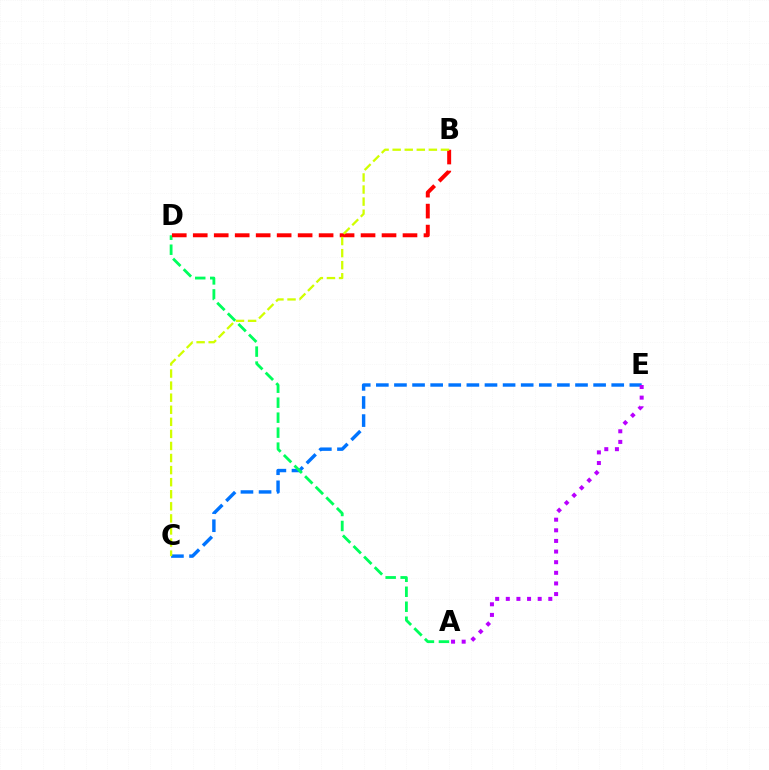{('C', 'E'): [{'color': '#0074ff', 'line_style': 'dashed', 'thickness': 2.46}], ('A', 'D'): [{'color': '#00ff5c', 'line_style': 'dashed', 'thickness': 2.04}], ('B', 'D'): [{'color': '#ff0000', 'line_style': 'dashed', 'thickness': 2.85}], ('A', 'E'): [{'color': '#b900ff', 'line_style': 'dotted', 'thickness': 2.89}], ('B', 'C'): [{'color': '#d1ff00', 'line_style': 'dashed', 'thickness': 1.64}]}